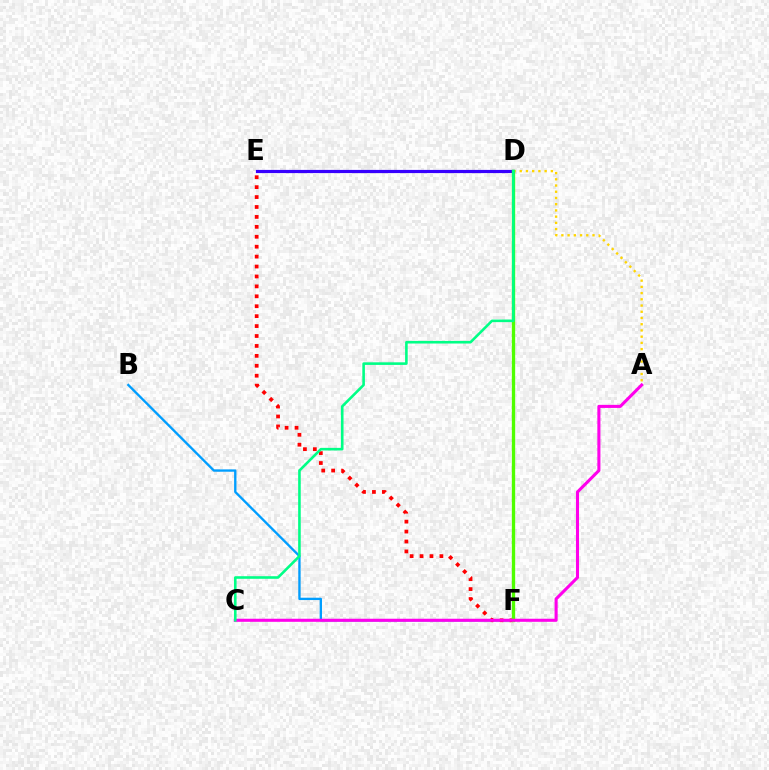{('D', 'E'): [{'color': '#3700ff', 'line_style': 'solid', 'thickness': 2.29}], ('B', 'F'): [{'color': '#009eff', 'line_style': 'solid', 'thickness': 1.69}], ('E', 'F'): [{'color': '#ff0000', 'line_style': 'dotted', 'thickness': 2.7}], ('A', 'D'): [{'color': '#ffd500', 'line_style': 'dotted', 'thickness': 1.69}], ('D', 'F'): [{'color': '#4fff00', 'line_style': 'solid', 'thickness': 2.4}], ('A', 'C'): [{'color': '#ff00ed', 'line_style': 'solid', 'thickness': 2.21}], ('C', 'D'): [{'color': '#00ff86', 'line_style': 'solid', 'thickness': 1.87}]}